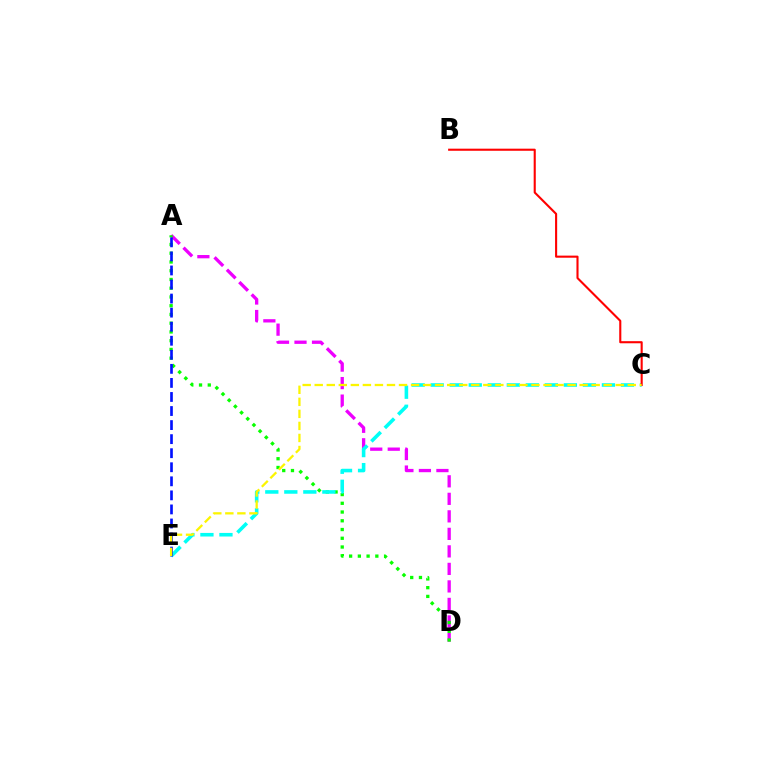{('A', 'D'): [{'color': '#ee00ff', 'line_style': 'dashed', 'thickness': 2.38}, {'color': '#08ff00', 'line_style': 'dotted', 'thickness': 2.38}], ('C', 'E'): [{'color': '#00fff6', 'line_style': 'dashed', 'thickness': 2.58}, {'color': '#fcf500', 'line_style': 'dashed', 'thickness': 1.64}], ('B', 'C'): [{'color': '#ff0000', 'line_style': 'solid', 'thickness': 1.51}], ('A', 'E'): [{'color': '#0010ff', 'line_style': 'dashed', 'thickness': 1.91}]}